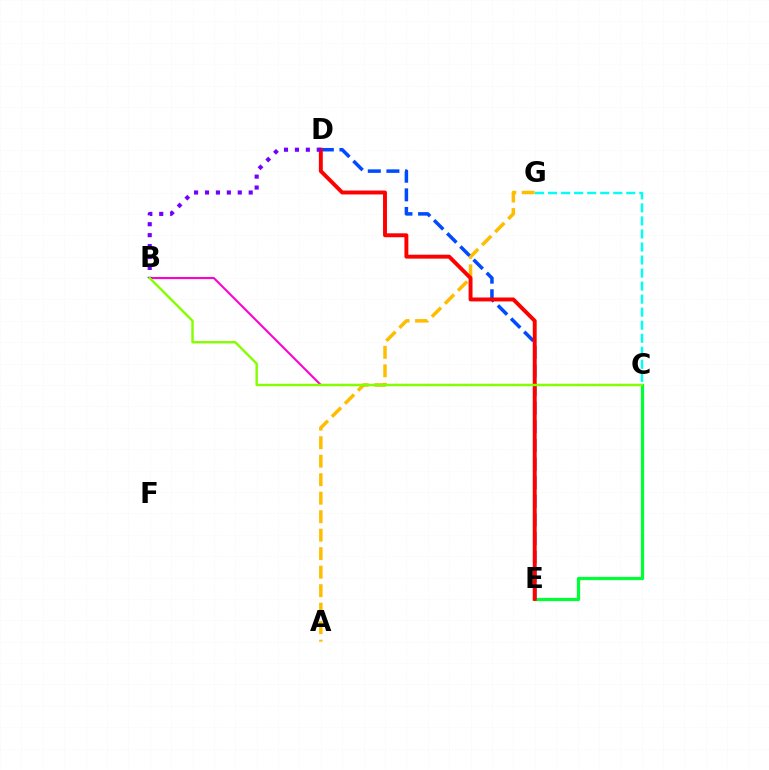{('A', 'G'): [{'color': '#ffbd00', 'line_style': 'dashed', 'thickness': 2.51}], ('C', 'E'): [{'color': '#00ff39', 'line_style': 'solid', 'thickness': 2.33}], ('D', 'E'): [{'color': '#004bff', 'line_style': 'dashed', 'thickness': 2.53}, {'color': '#ff0000', 'line_style': 'solid', 'thickness': 2.82}], ('B', 'C'): [{'color': '#ff00cf', 'line_style': 'solid', 'thickness': 1.51}, {'color': '#84ff00', 'line_style': 'solid', 'thickness': 1.74}], ('C', 'G'): [{'color': '#00fff6', 'line_style': 'dashed', 'thickness': 1.77}], ('B', 'D'): [{'color': '#7200ff', 'line_style': 'dotted', 'thickness': 2.97}]}